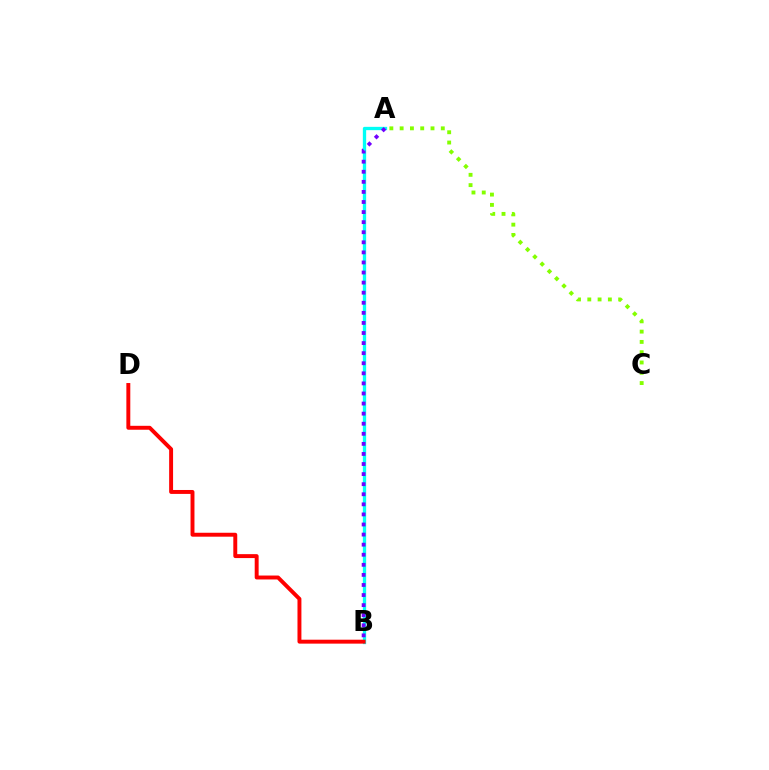{('A', 'B'): [{'color': '#00fff6', 'line_style': 'solid', 'thickness': 2.39}, {'color': '#7200ff', 'line_style': 'dotted', 'thickness': 2.74}], ('A', 'C'): [{'color': '#84ff00', 'line_style': 'dotted', 'thickness': 2.8}], ('B', 'D'): [{'color': '#ff0000', 'line_style': 'solid', 'thickness': 2.83}]}